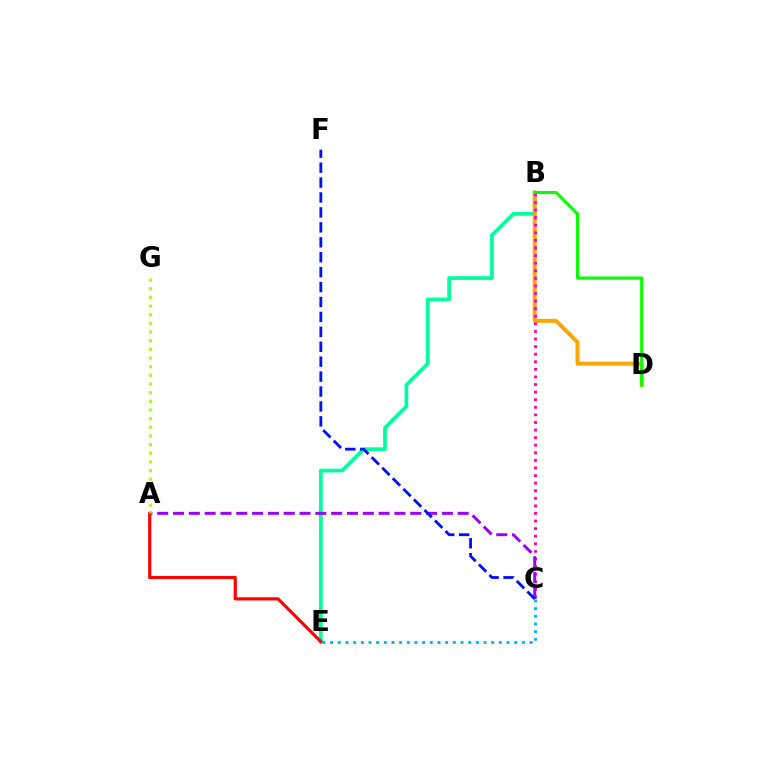{('B', 'E'): [{'color': '#00ff9d', 'line_style': 'solid', 'thickness': 2.69}], ('B', 'D'): [{'color': '#ffa500', 'line_style': 'solid', 'thickness': 2.85}, {'color': '#08ff00', 'line_style': 'solid', 'thickness': 2.23}], ('B', 'C'): [{'color': '#ff00bd', 'line_style': 'dotted', 'thickness': 2.06}], ('A', 'C'): [{'color': '#9b00ff', 'line_style': 'dashed', 'thickness': 2.15}], ('A', 'E'): [{'color': '#ff0000', 'line_style': 'solid', 'thickness': 2.28}], ('C', 'F'): [{'color': '#0010ff', 'line_style': 'dashed', 'thickness': 2.03}], ('A', 'G'): [{'color': '#b3ff00', 'line_style': 'dotted', 'thickness': 2.35}], ('C', 'E'): [{'color': '#00b5ff', 'line_style': 'dotted', 'thickness': 2.08}]}